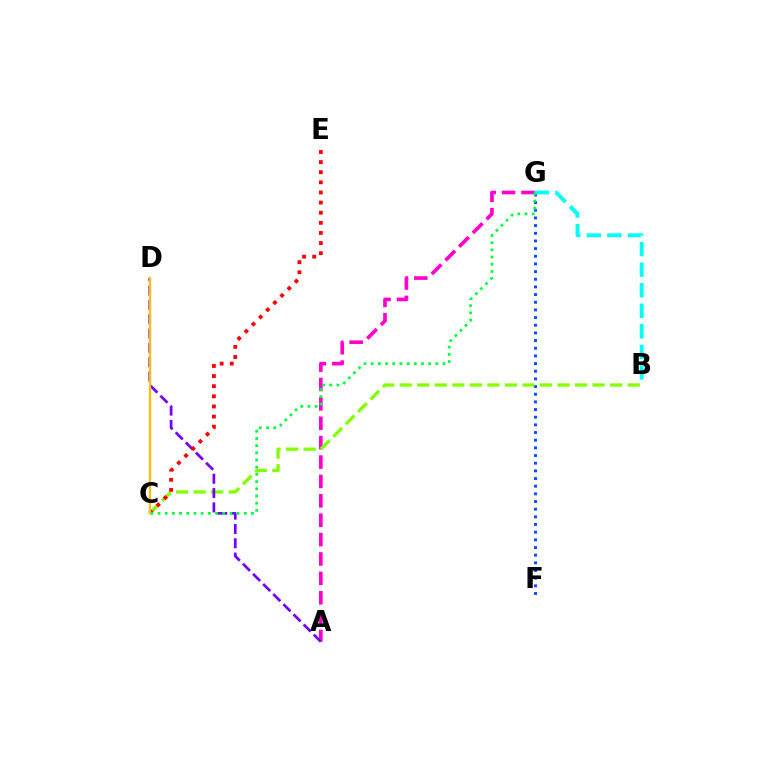{('A', 'G'): [{'color': '#ff00cf', 'line_style': 'dashed', 'thickness': 2.63}], ('F', 'G'): [{'color': '#004bff', 'line_style': 'dotted', 'thickness': 2.08}], ('B', 'C'): [{'color': '#84ff00', 'line_style': 'dashed', 'thickness': 2.38}], ('A', 'D'): [{'color': '#7200ff', 'line_style': 'dashed', 'thickness': 1.94}], ('B', 'G'): [{'color': '#00fff6', 'line_style': 'dashed', 'thickness': 2.79}], ('C', 'E'): [{'color': '#ff0000', 'line_style': 'dotted', 'thickness': 2.75}], ('C', 'G'): [{'color': '#00ff39', 'line_style': 'dotted', 'thickness': 1.95}], ('C', 'D'): [{'color': '#ffbd00', 'line_style': 'solid', 'thickness': 1.61}]}